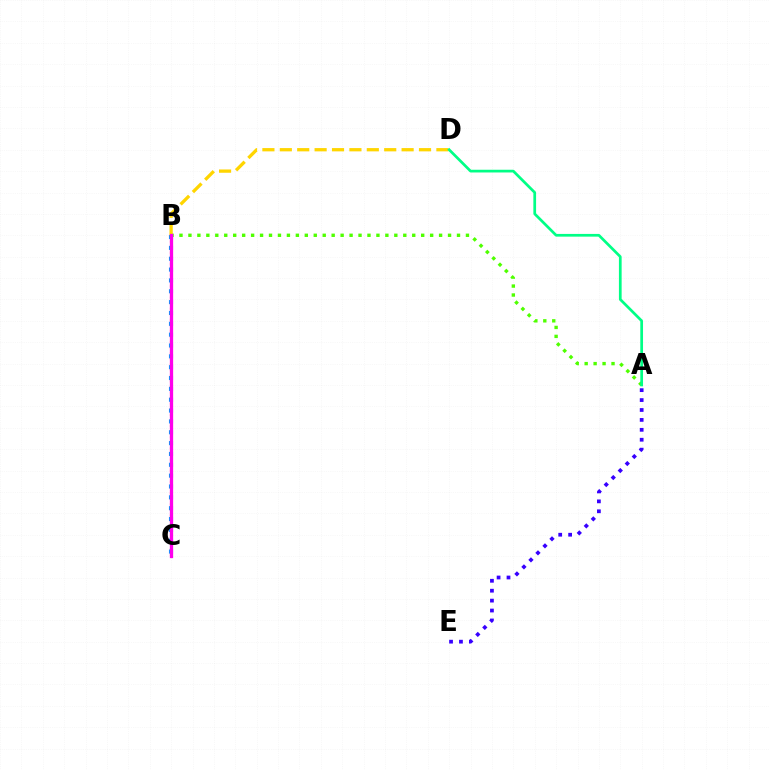{('B', 'C'): [{'color': '#009eff', 'line_style': 'dotted', 'thickness': 2.95}, {'color': '#ff0000', 'line_style': 'dotted', 'thickness': 1.52}, {'color': '#ff00ed', 'line_style': 'solid', 'thickness': 2.36}], ('A', 'E'): [{'color': '#3700ff', 'line_style': 'dotted', 'thickness': 2.69}], ('A', 'B'): [{'color': '#4fff00', 'line_style': 'dotted', 'thickness': 2.43}], ('B', 'D'): [{'color': '#ffd500', 'line_style': 'dashed', 'thickness': 2.36}], ('A', 'D'): [{'color': '#00ff86', 'line_style': 'solid', 'thickness': 1.96}]}